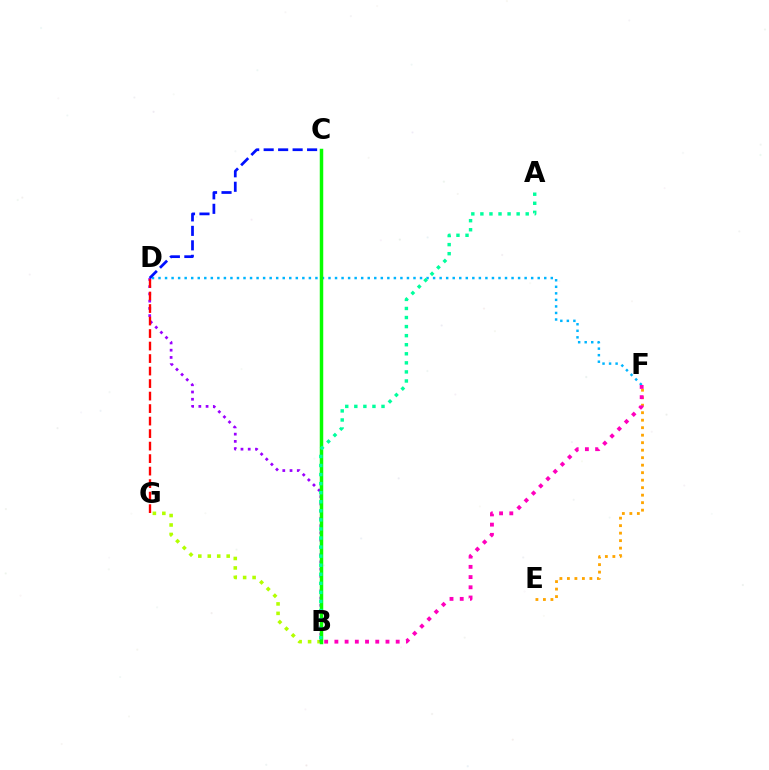{('E', 'F'): [{'color': '#ffa500', 'line_style': 'dotted', 'thickness': 2.04}], ('D', 'F'): [{'color': '#00b5ff', 'line_style': 'dotted', 'thickness': 1.78}], ('B', 'G'): [{'color': '#b3ff00', 'line_style': 'dotted', 'thickness': 2.57}], ('B', 'D'): [{'color': '#9b00ff', 'line_style': 'dotted', 'thickness': 1.97}], ('D', 'G'): [{'color': '#ff0000', 'line_style': 'dashed', 'thickness': 1.7}], ('B', 'F'): [{'color': '#ff00bd', 'line_style': 'dotted', 'thickness': 2.78}], ('B', 'C'): [{'color': '#08ff00', 'line_style': 'solid', 'thickness': 2.5}], ('A', 'B'): [{'color': '#00ff9d', 'line_style': 'dotted', 'thickness': 2.46}], ('C', 'D'): [{'color': '#0010ff', 'line_style': 'dashed', 'thickness': 1.97}]}